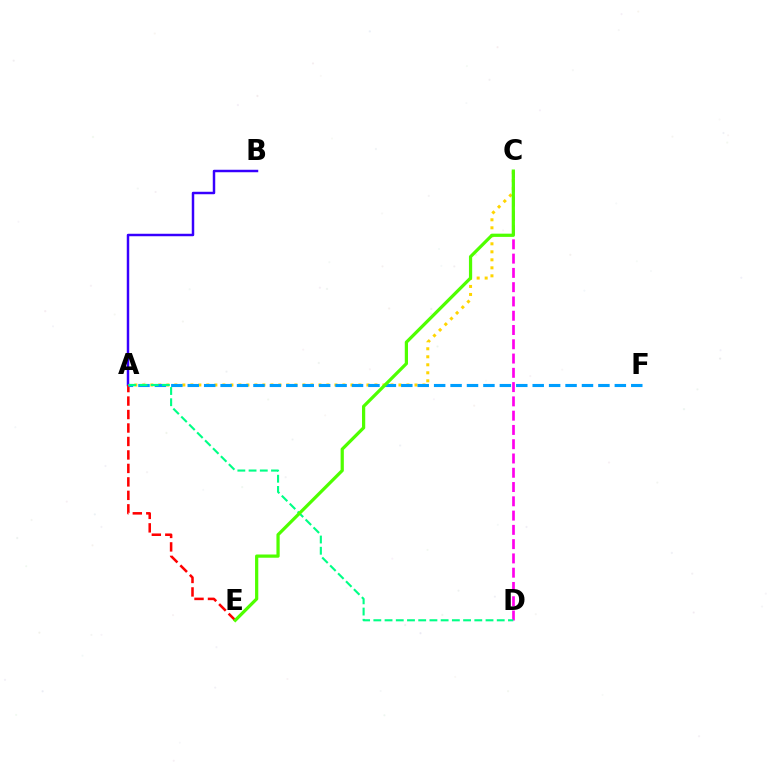{('A', 'C'): [{'color': '#ffd500', 'line_style': 'dotted', 'thickness': 2.17}], ('A', 'B'): [{'color': '#3700ff', 'line_style': 'solid', 'thickness': 1.78}], ('A', 'E'): [{'color': '#ff0000', 'line_style': 'dashed', 'thickness': 1.83}], ('C', 'D'): [{'color': '#ff00ed', 'line_style': 'dashed', 'thickness': 1.94}], ('A', 'F'): [{'color': '#009eff', 'line_style': 'dashed', 'thickness': 2.23}], ('A', 'D'): [{'color': '#00ff86', 'line_style': 'dashed', 'thickness': 1.52}], ('C', 'E'): [{'color': '#4fff00', 'line_style': 'solid', 'thickness': 2.32}]}